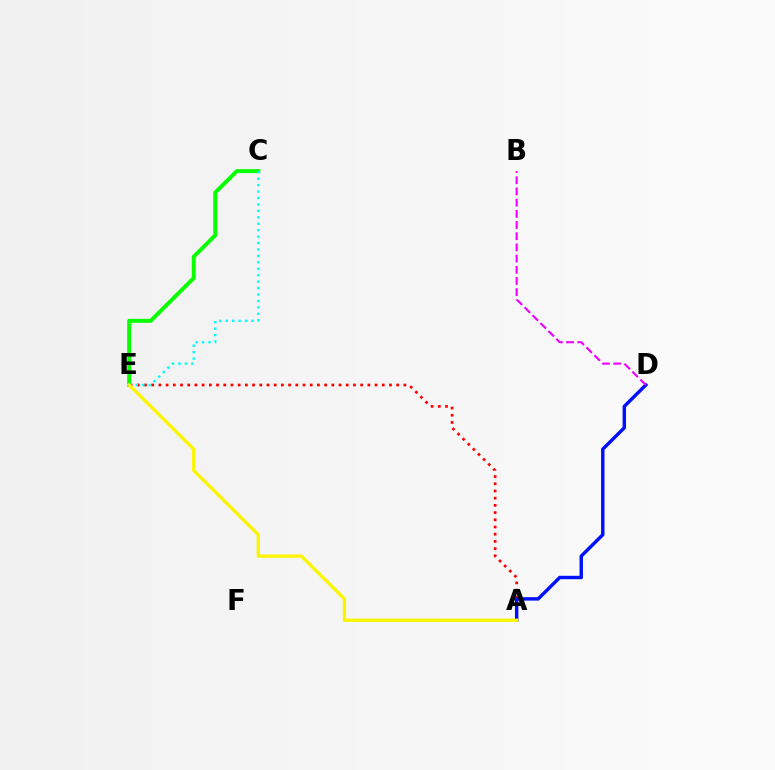{('A', 'E'): [{'color': '#ff0000', 'line_style': 'dotted', 'thickness': 1.96}, {'color': '#fcf500', 'line_style': 'solid', 'thickness': 2.39}], ('C', 'E'): [{'color': '#08ff00', 'line_style': 'solid', 'thickness': 2.85}, {'color': '#00fff6', 'line_style': 'dotted', 'thickness': 1.75}], ('A', 'D'): [{'color': '#0010ff', 'line_style': 'solid', 'thickness': 2.47}], ('B', 'D'): [{'color': '#ee00ff', 'line_style': 'dashed', 'thickness': 1.52}]}